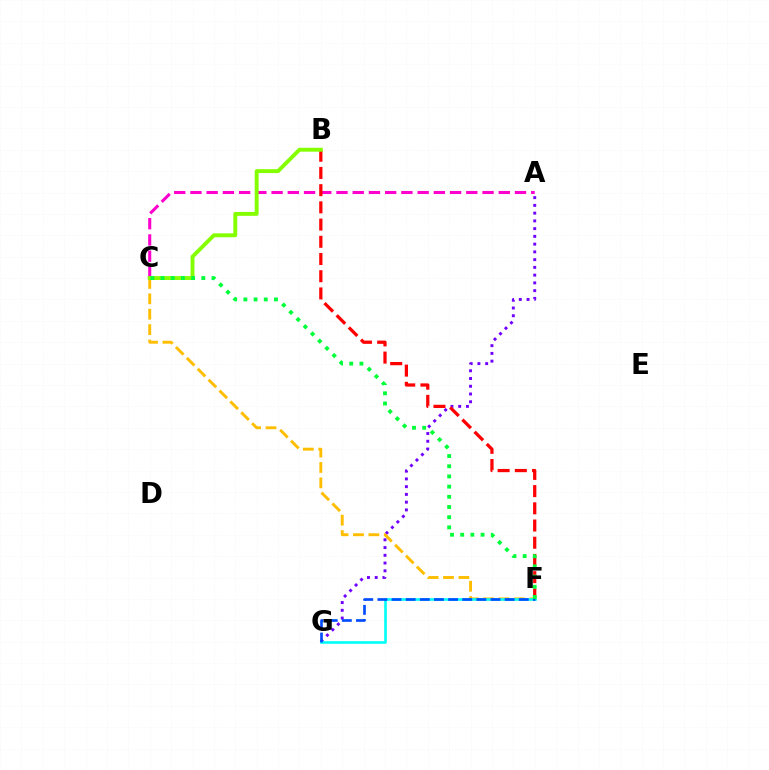{('A', 'G'): [{'color': '#7200ff', 'line_style': 'dotted', 'thickness': 2.11}], ('A', 'C'): [{'color': '#ff00cf', 'line_style': 'dashed', 'thickness': 2.2}], ('C', 'F'): [{'color': '#ffbd00', 'line_style': 'dashed', 'thickness': 2.09}, {'color': '#00ff39', 'line_style': 'dotted', 'thickness': 2.77}], ('B', 'F'): [{'color': '#ff0000', 'line_style': 'dashed', 'thickness': 2.34}], ('B', 'C'): [{'color': '#84ff00', 'line_style': 'solid', 'thickness': 2.8}], ('F', 'G'): [{'color': '#00fff6', 'line_style': 'solid', 'thickness': 1.89}, {'color': '#004bff', 'line_style': 'dashed', 'thickness': 1.92}]}